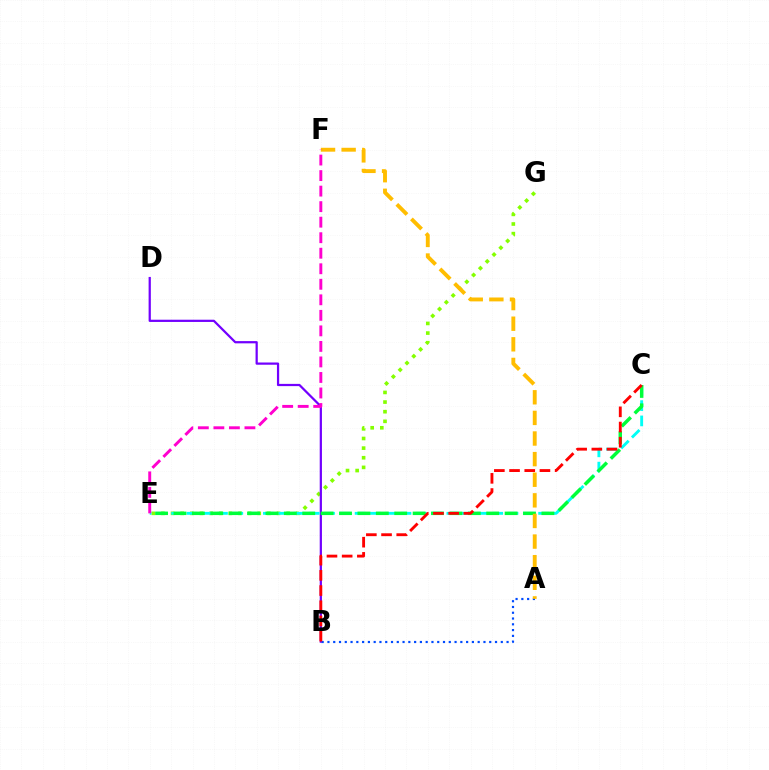{('E', 'G'): [{'color': '#84ff00', 'line_style': 'dotted', 'thickness': 2.62}], ('B', 'D'): [{'color': '#7200ff', 'line_style': 'solid', 'thickness': 1.61}], ('C', 'E'): [{'color': '#00fff6', 'line_style': 'dashed', 'thickness': 2.08}, {'color': '#00ff39', 'line_style': 'dashed', 'thickness': 2.5}], ('A', 'B'): [{'color': '#004bff', 'line_style': 'dotted', 'thickness': 1.57}], ('A', 'F'): [{'color': '#ffbd00', 'line_style': 'dashed', 'thickness': 2.8}], ('E', 'F'): [{'color': '#ff00cf', 'line_style': 'dashed', 'thickness': 2.11}], ('B', 'C'): [{'color': '#ff0000', 'line_style': 'dashed', 'thickness': 2.06}]}